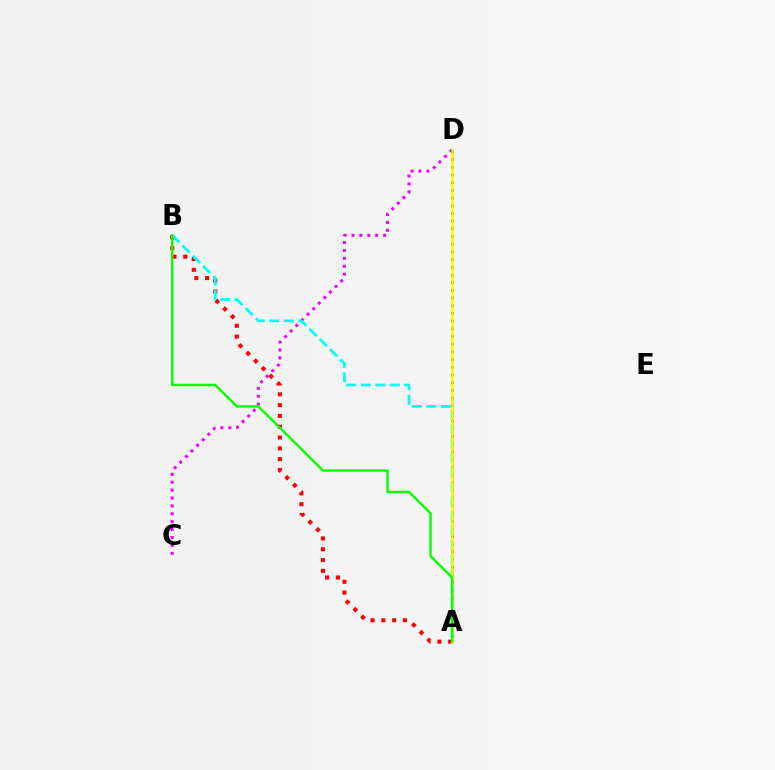{('C', 'D'): [{'color': '#ee00ff', 'line_style': 'dotted', 'thickness': 2.15}], ('A', 'D'): [{'color': '#0010ff', 'line_style': 'dotted', 'thickness': 2.09}, {'color': '#fcf500', 'line_style': 'solid', 'thickness': 1.84}], ('A', 'B'): [{'color': '#ff0000', 'line_style': 'dotted', 'thickness': 2.94}, {'color': '#00fff6', 'line_style': 'dashed', 'thickness': 1.97}, {'color': '#08ff00', 'line_style': 'solid', 'thickness': 1.73}]}